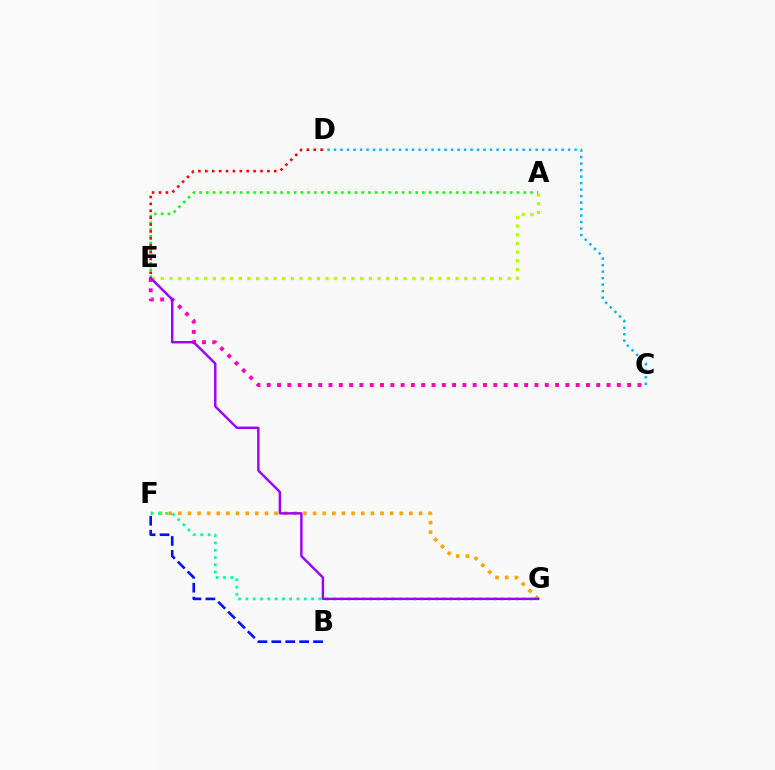{('A', 'E'): [{'color': '#08ff00', 'line_style': 'dotted', 'thickness': 1.83}, {'color': '#b3ff00', 'line_style': 'dotted', 'thickness': 2.36}], ('F', 'G'): [{'color': '#ffa500', 'line_style': 'dotted', 'thickness': 2.62}, {'color': '#00ff9d', 'line_style': 'dotted', 'thickness': 1.98}], ('C', 'E'): [{'color': '#ff00bd', 'line_style': 'dotted', 'thickness': 2.8}], ('E', 'G'): [{'color': '#9b00ff', 'line_style': 'solid', 'thickness': 1.74}], ('C', 'D'): [{'color': '#00b5ff', 'line_style': 'dotted', 'thickness': 1.77}], ('B', 'F'): [{'color': '#0010ff', 'line_style': 'dashed', 'thickness': 1.89}], ('D', 'E'): [{'color': '#ff0000', 'line_style': 'dotted', 'thickness': 1.87}]}